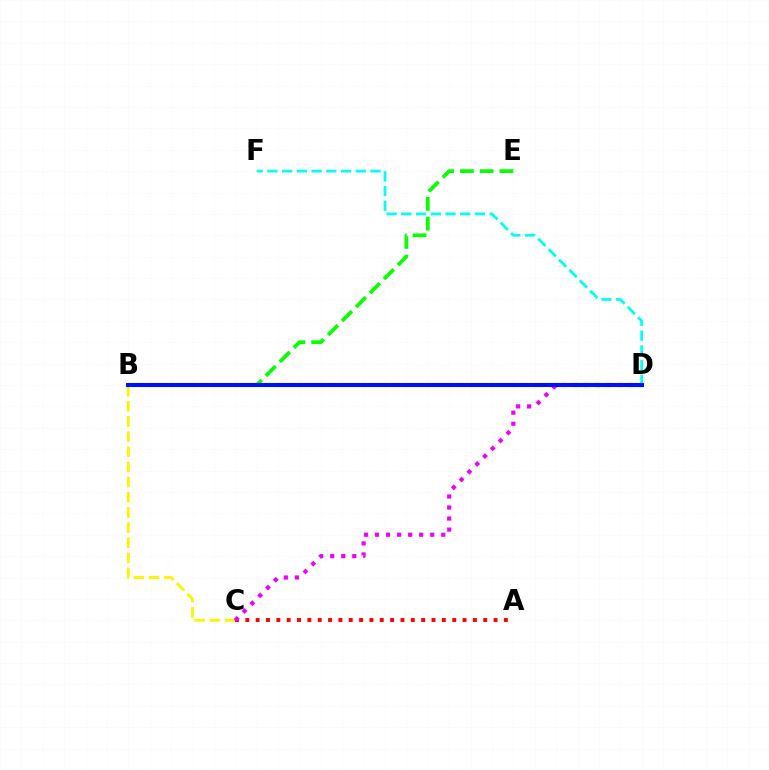{('B', 'E'): [{'color': '#08ff00', 'line_style': 'dashed', 'thickness': 2.69}], ('B', 'C'): [{'color': '#fcf500', 'line_style': 'dashed', 'thickness': 2.06}], ('A', 'C'): [{'color': '#ff0000', 'line_style': 'dotted', 'thickness': 2.81}], ('D', 'F'): [{'color': '#00fff6', 'line_style': 'dashed', 'thickness': 2.0}], ('C', 'D'): [{'color': '#ee00ff', 'line_style': 'dotted', 'thickness': 3.0}], ('B', 'D'): [{'color': '#0010ff', 'line_style': 'solid', 'thickness': 2.92}]}